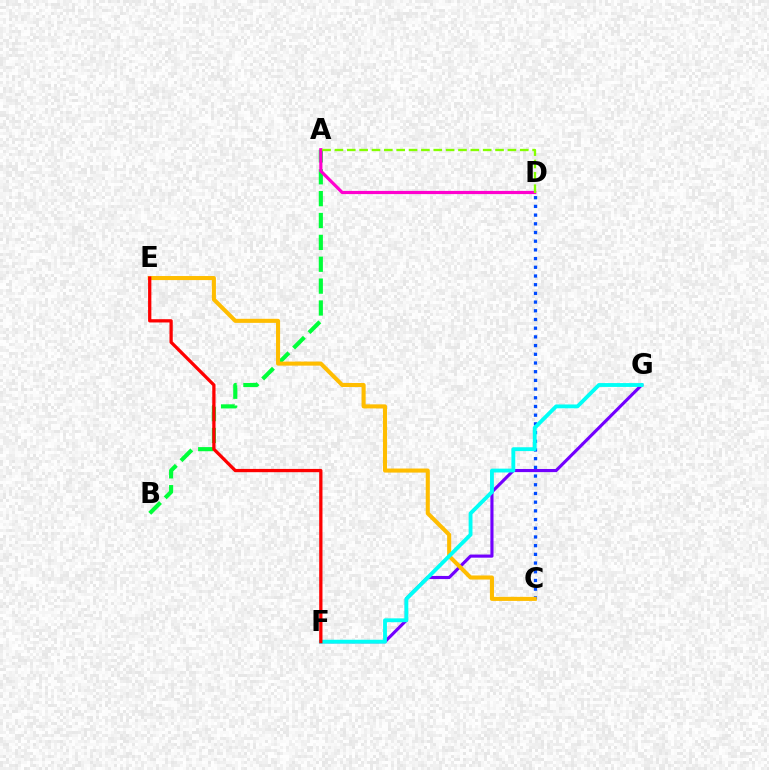{('C', 'D'): [{'color': '#004bff', 'line_style': 'dotted', 'thickness': 2.36}], ('A', 'B'): [{'color': '#00ff39', 'line_style': 'dashed', 'thickness': 2.97}], ('F', 'G'): [{'color': '#7200ff', 'line_style': 'solid', 'thickness': 2.25}, {'color': '#00fff6', 'line_style': 'solid', 'thickness': 2.77}], ('C', 'E'): [{'color': '#ffbd00', 'line_style': 'solid', 'thickness': 2.93}], ('A', 'D'): [{'color': '#ff00cf', 'line_style': 'solid', 'thickness': 2.3}, {'color': '#84ff00', 'line_style': 'dashed', 'thickness': 1.68}], ('E', 'F'): [{'color': '#ff0000', 'line_style': 'solid', 'thickness': 2.35}]}